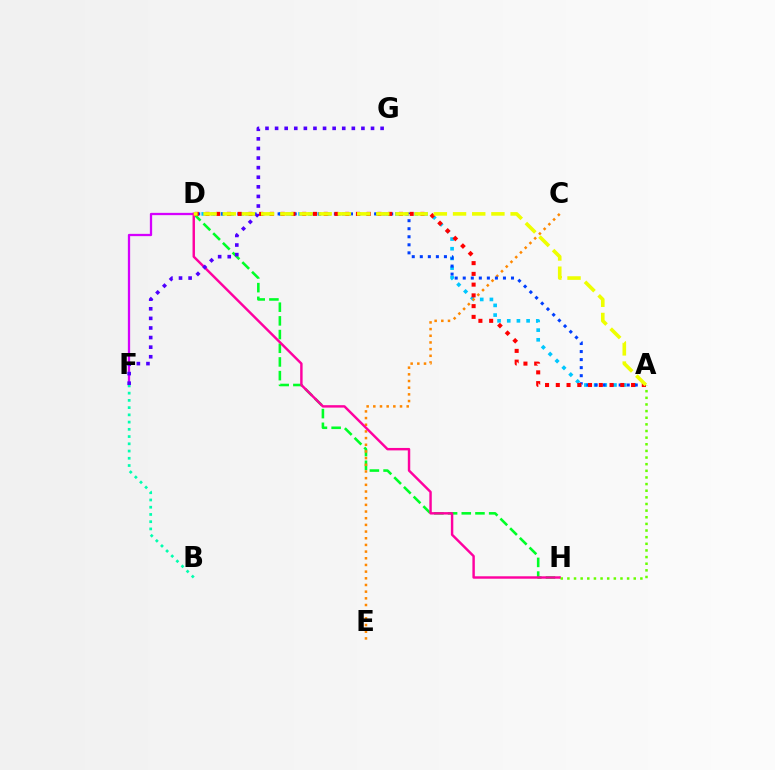{('A', 'D'): [{'color': '#00c7ff', 'line_style': 'dotted', 'thickness': 2.63}, {'color': '#003fff', 'line_style': 'dotted', 'thickness': 2.19}, {'color': '#ff0000', 'line_style': 'dotted', 'thickness': 2.92}, {'color': '#eeff00', 'line_style': 'dashed', 'thickness': 2.61}], ('D', 'H'): [{'color': '#00ff27', 'line_style': 'dashed', 'thickness': 1.86}, {'color': '#ff00a0', 'line_style': 'solid', 'thickness': 1.76}], ('C', 'E'): [{'color': '#ff8800', 'line_style': 'dotted', 'thickness': 1.81}], ('D', 'F'): [{'color': '#d600ff', 'line_style': 'solid', 'thickness': 1.64}], ('F', 'G'): [{'color': '#4f00ff', 'line_style': 'dotted', 'thickness': 2.61}], ('B', 'F'): [{'color': '#00ffaf', 'line_style': 'dotted', 'thickness': 1.97}], ('A', 'H'): [{'color': '#66ff00', 'line_style': 'dotted', 'thickness': 1.8}]}